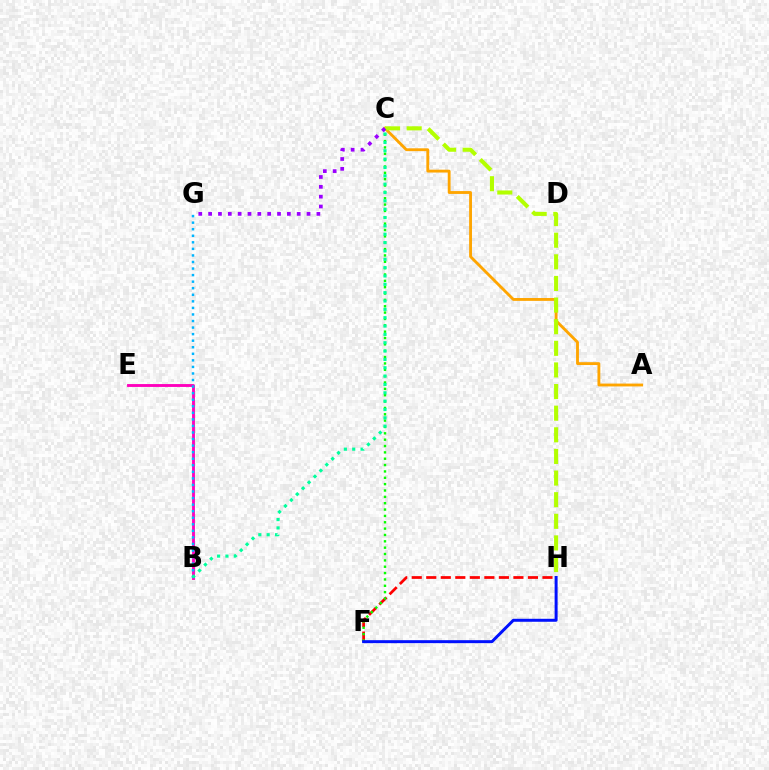{('F', 'H'): [{'color': '#ff0000', 'line_style': 'dashed', 'thickness': 1.97}, {'color': '#0010ff', 'line_style': 'solid', 'thickness': 2.15}], ('A', 'C'): [{'color': '#ffa500', 'line_style': 'solid', 'thickness': 2.05}], ('C', 'F'): [{'color': '#08ff00', 'line_style': 'dotted', 'thickness': 1.73}], ('B', 'E'): [{'color': '#ff00bd', 'line_style': 'solid', 'thickness': 2.07}], ('C', 'H'): [{'color': '#b3ff00', 'line_style': 'dashed', 'thickness': 2.94}], ('C', 'G'): [{'color': '#9b00ff', 'line_style': 'dotted', 'thickness': 2.67}], ('B', 'G'): [{'color': '#00b5ff', 'line_style': 'dotted', 'thickness': 1.78}], ('B', 'C'): [{'color': '#00ff9d', 'line_style': 'dotted', 'thickness': 2.27}]}